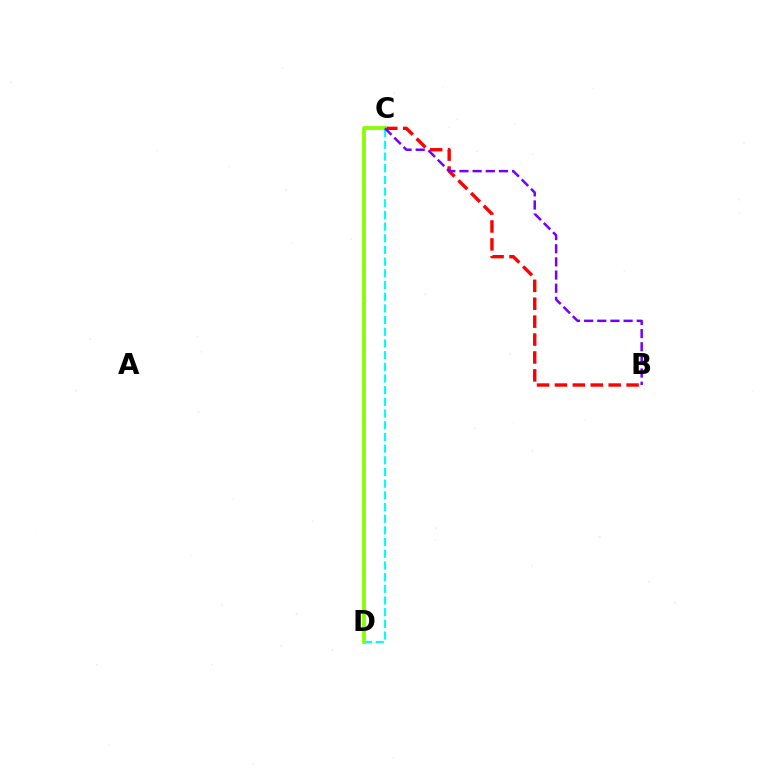{('B', 'C'): [{'color': '#ff0000', 'line_style': 'dashed', 'thickness': 2.43}, {'color': '#7200ff', 'line_style': 'dashed', 'thickness': 1.79}], ('C', 'D'): [{'color': '#00fff6', 'line_style': 'dashed', 'thickness': 1.59}, {'color': '#84ff00', 'line_style': 'solid', 'thickness': 2.7}]}